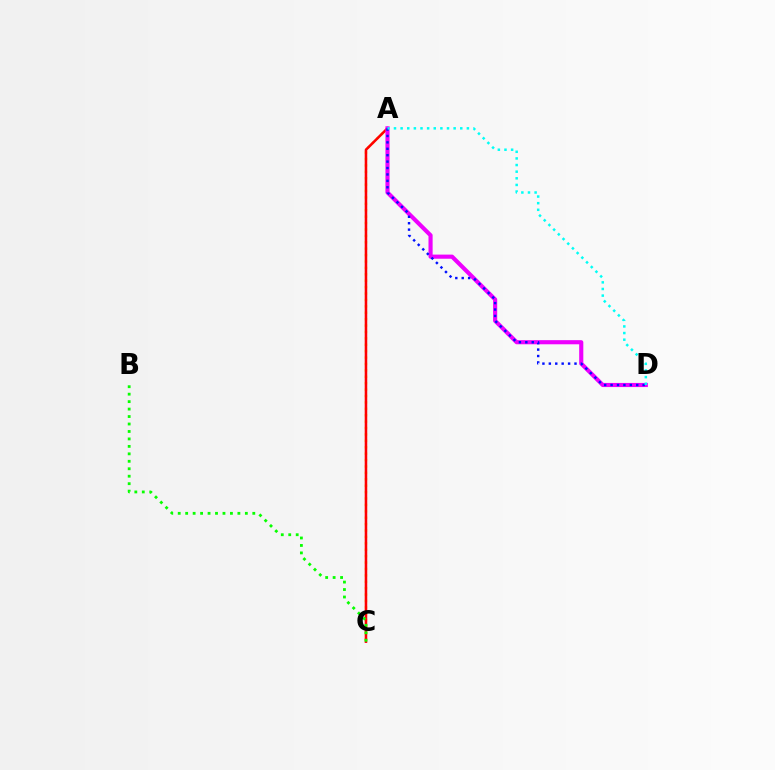{('A', 'C'): [{'color': '#fcf500', 'line_style': 'dotted', 'thickness': 1.74}, {'color': '#ff0000', 'line_style': 'solid', 'thickness': 1.84}], ('A', 'D'): [{'color': '#ee00ff', 'line_style': 'solid', 'thickness': 2.97}, {'color': '#0010ff', 'line_style': 'dotted', 'thickness': 1.74}, {'color': '#00fff6', 'line_style': 'dotted', 'thickness': 1.8}], ('B', 'C'): [{'color': '#08ff00', 'line_style': 'dotted', 'thickness': 2.03}]}